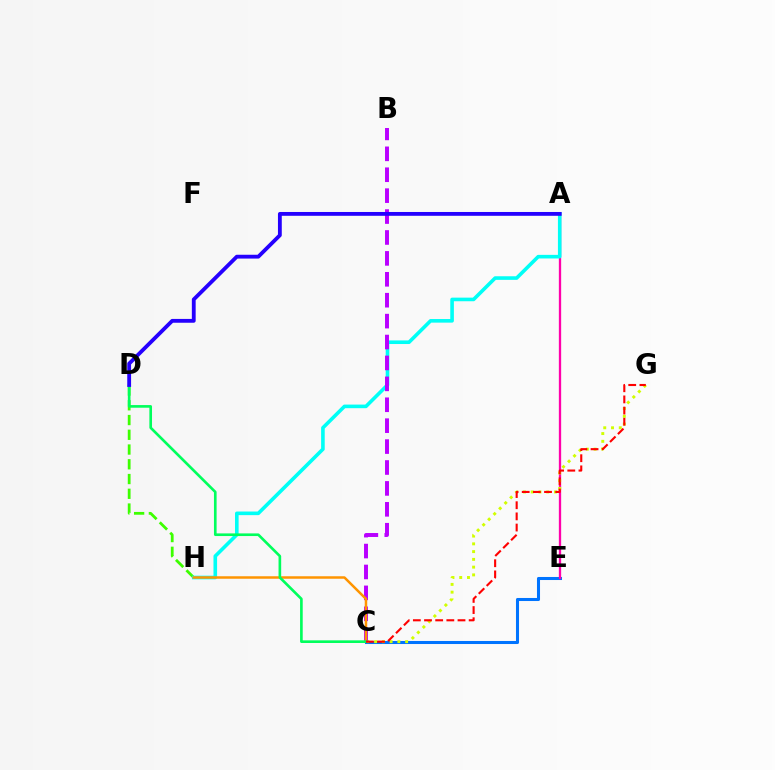{('C', 'E'): [{'color': '#0074ff', 'line_style': 'solid', 'thickness': 2.2}], ('D', 'H'): [{'color': '#3dff00', 'line_style': 'dashed', 'thickness': 2.0}], ('A', 'E'): [{'color': '#ff00ac', 'line_style': 'solid', 'thickness': 1.66}], ('C', 'G'): [{'color': '#d1ff00', 'line_style': 'dotted', 'thickness': 2.11}, {'color': '#ff0000', 'line_style': 'dashed', 'thickness': 1.52}], ('A', 'H'): [{'color': '#00fff6', 'line_style': 'solid', 'thickness': 2.6}], ('B', 'C'): [{'color': '#b900ff', 'line_style': 'dashed', 'thickness': 2.84}], ('C', 'H'): [{'color': '#ff9400', 'line_style': 'solid', 'thickness': 1.79}], ('C', 'D'): [{'color': '#00ff5c', 'line_style': 'solid', 'thickness': 1.9}], ('A', 'D'): [{'color': '#2500ff', 'line_style': 'solid', 'thickness': 2.75}]}